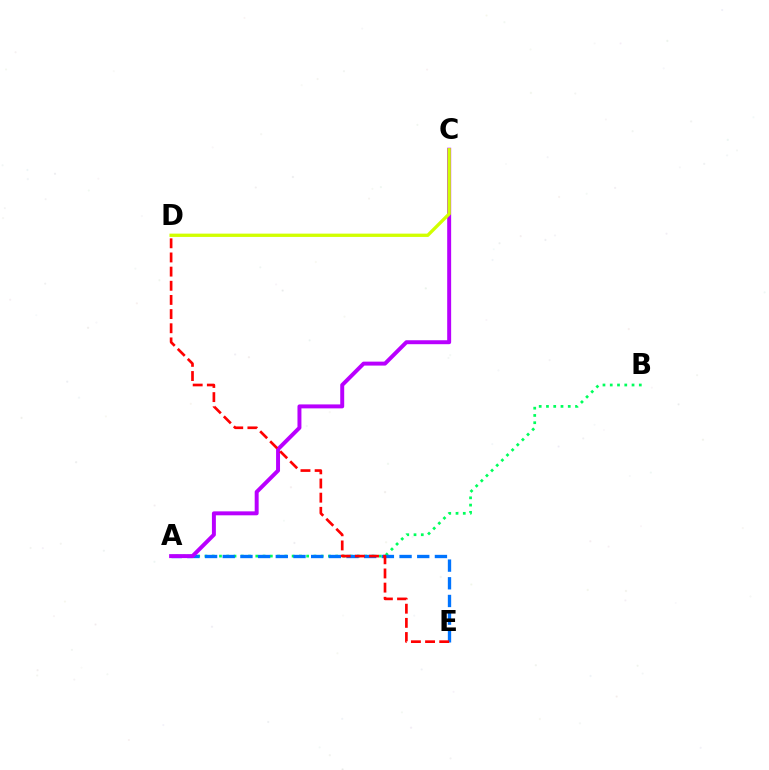{('A', 'B'): [{'color': '#00ff5c', 'line_style': 'dotted', 'thickness': 1.97}], ('A', 'E'): [{'color': '#0074ff', 'line_style': 'dashed', 'thickness': 2.4}], ('A', 'C'): [{'color': '#b900ff', 'line_style': 'solid', 'thickness': 2.85}], ('C', 'D'): [{'color': '#d1ff00', 'line_style': 'solid', 'thickness': 2.37}], ('D', 'E'): [{'color': '#ff0000', 'line_style': 'dashed', 'thickness': 1.92}]}